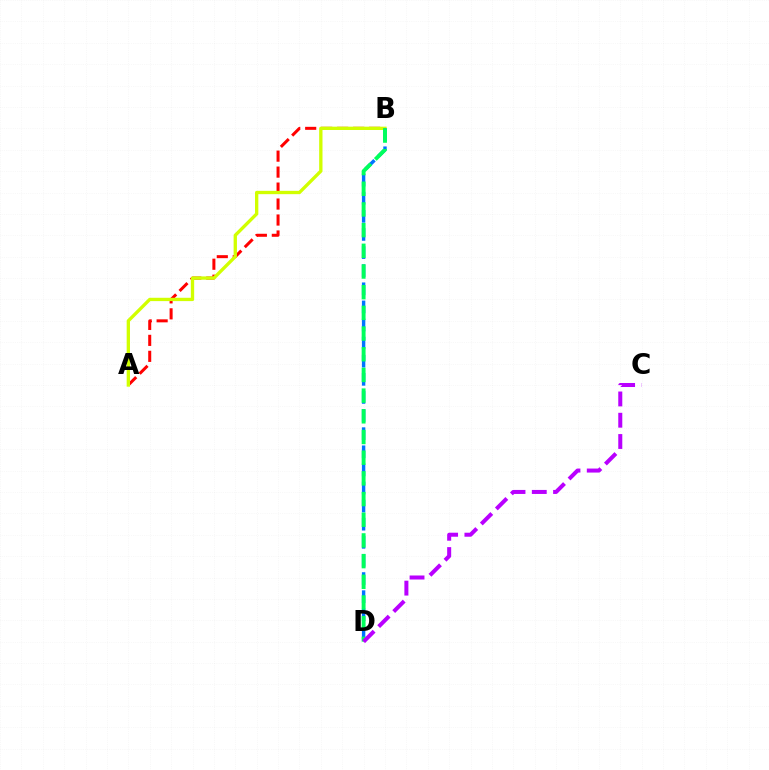{('A', 'B'): [{'color': '#ff0000', 'line_style': 'dashed', 'thickness': 2.17}, {'color': '#d1ff00', 'line_style': 'solid', 'thickness': 2.39}], ('B', 'D'): [{'color': '#0074ff', 'line_style': 'dashed', 'thickness': 2.46}, {'color': '#00ff5c', 'line_style': 'dashed', 'thickness': 2.81}], ('C', 'D'): [{'color': '#b900ff', 'line_style': 'dashed', 'thickness': 2.89}]}